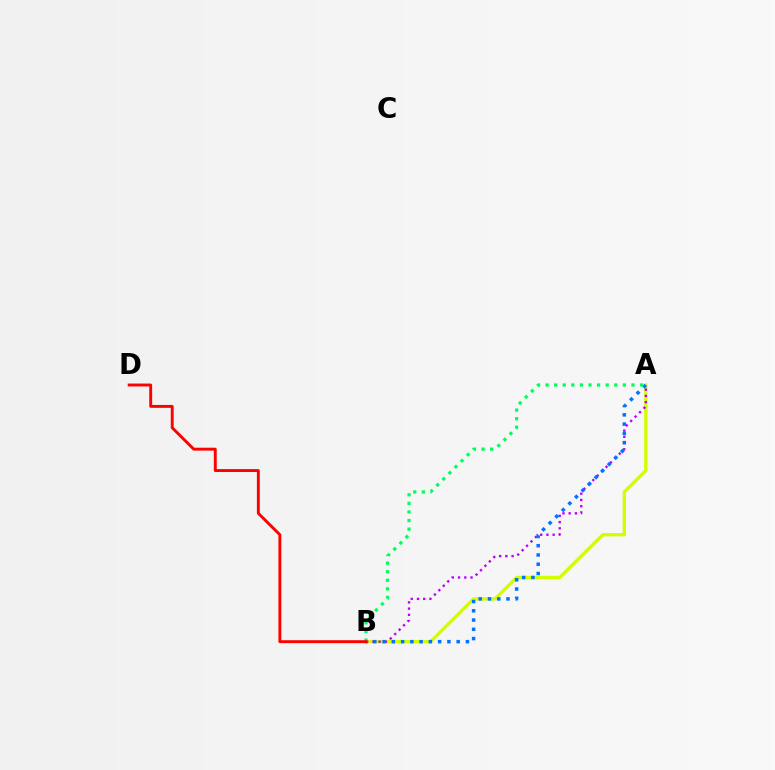{('A', 'B'): [{'color': '#d1ff00', 'line_style': 'solid', 'thickness': 2.41}, {'color': '#b900ff', 'line_style': 'dotted', 'thickness': 1.69}, {'color': '#0074ff', 'line_style': 'dotted', 'thickness': 2.52}, {'color': '#00ff5c', 'line_style': 'dotted', 'thickness': 2.33}], ('B', 'D'): [{'color': '#ff0000', 'line_style': 'solid', 'thickness': 2.1}]}